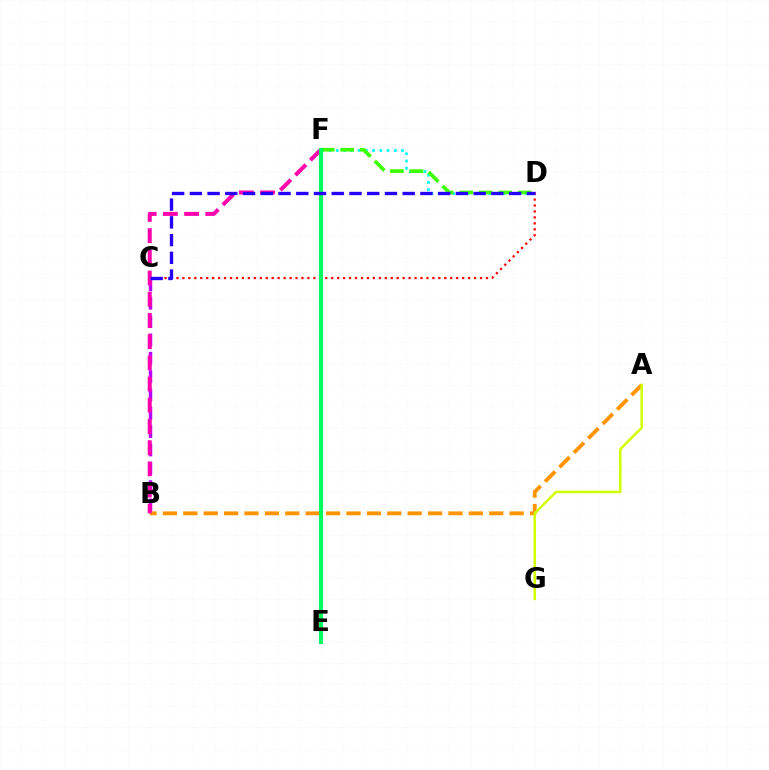{('D', 'F'): [{'color': '#00fff6', 'line_style': 'dotted', 'thickness': 1.97}, {'color': '#3dff00', 'line_style': 'dashed', 'thickness': 2.65}], ('B', 'C'): [{'color': '#b900ff', 'line_style': 'dashed', 'thickness': 2.49}], ('E', 'F'): [{'color': '#0074ff', 'line_style': 'solid', 'thickness': 2.95}, {'color': '#00ff5c', 'line_style': 'solid', 'thickness': 2.83}], ('A', 'B'): [{'color': '#ff9400', 'line_style': 'dashed', 'thickness': 2.77}], ('A', 'G'): [{'color': '#d1ff00', 'line_style': 'solid', 'thickness': 1.79}], ('B', 'F'): [{'color': '#ff00ac', 'line_style': 'dashed', 'thickness': 2.88}], ('C', 'D'): [{'color': '#ff0000', 'line_style': 'dotted', 'thickness': 1.62}, {'color': '#2500ff', 'line_style': 'dashed', 'thickness': 2.41}]}